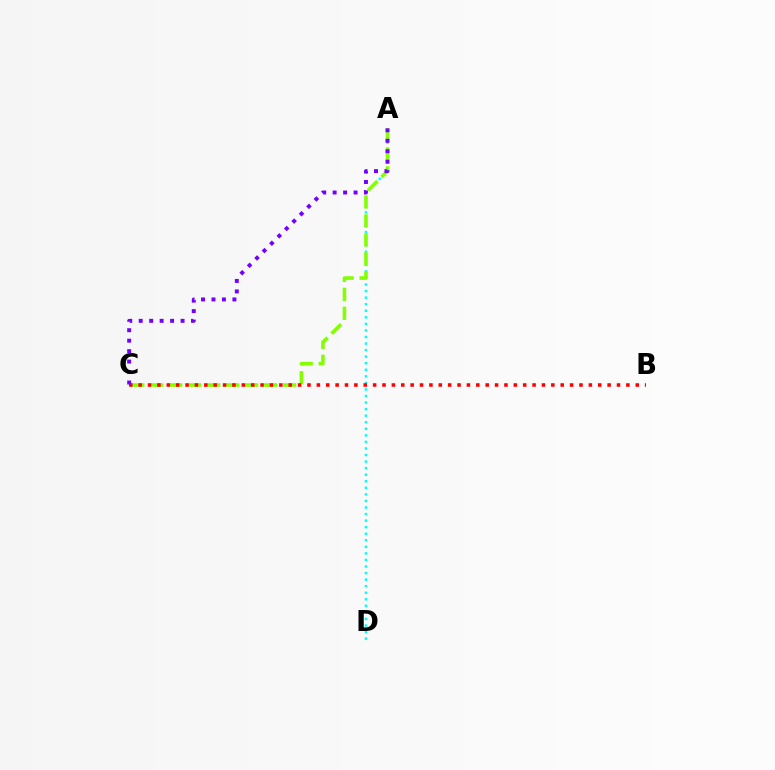{('A', 'D'): [{'color': '#00fff6', 'line_style': 'dotted', 'thickness': 1.78}], ('A', 'C'): [{'color': '#84ff00', 'line_style': 'dashed', 'thickness': 2.58}, {'color': '#7200ff', 'line_style': 'dotted', 'thickness': 2.84}], ('B', 'C'): [{'color': '#ff0000', 'line_style': 'dotted', 'thickness': 2.55}]}